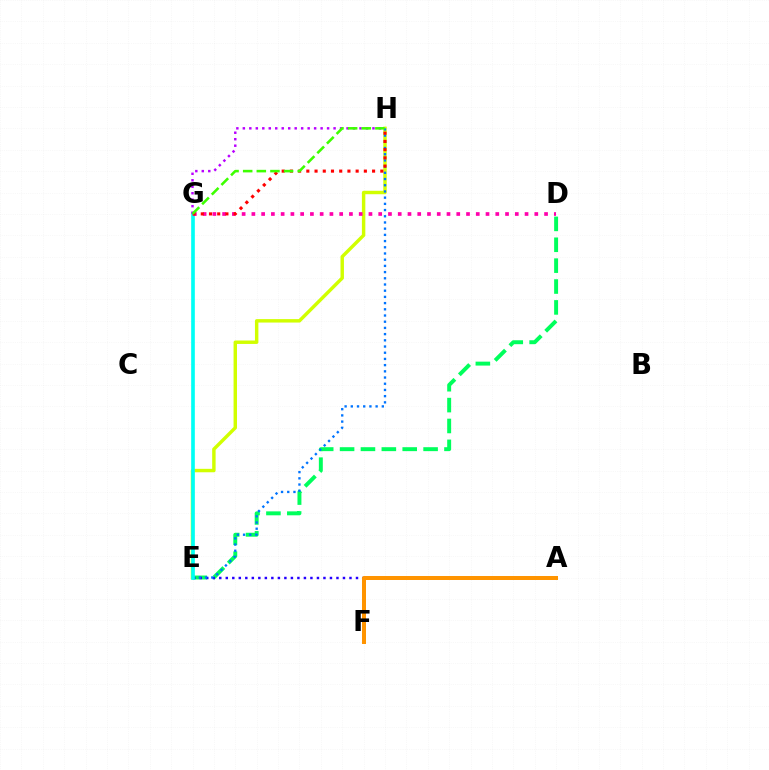{('D', 'E'): [{'color': '#00ff5c', 'line_style': 'dashed', 'thickness': 2.84}], ('E', 'H'): [{'color': '#d1ff00', 'line_style': 'solid', 'thickness': 2.47}, {'color': '#0074ff', 'line_style': 'dotted', 'thickness': 1.69}], ('A', 'E'): [{'color': '#2500ff', 'line_style': 'dotted', 'thickness': 1.77}], ('E', 'G'): [{'color': '#00fff6', 'line_style': 'solid', 'thickness': 2.63}], ('D', 'G'): [{'color': '#ff00ac', 'line_style': 'dotted', 'thickness': 2.65}], ('G', 'H'): [{'color': '#ff0000', 'line_style': 'dotted', 'thickness': 2.23}, {'color': '#b900ff', 'line_style': 'dotted', 'thickness': 1.76}, {'color': '#3dff00', 'line_style': 'dashed', 'thickness': 1.85}], ('A', 'F'): [{'color': '#ff9400', 'line_style': 'solid', 'thickness': 2.87}]}